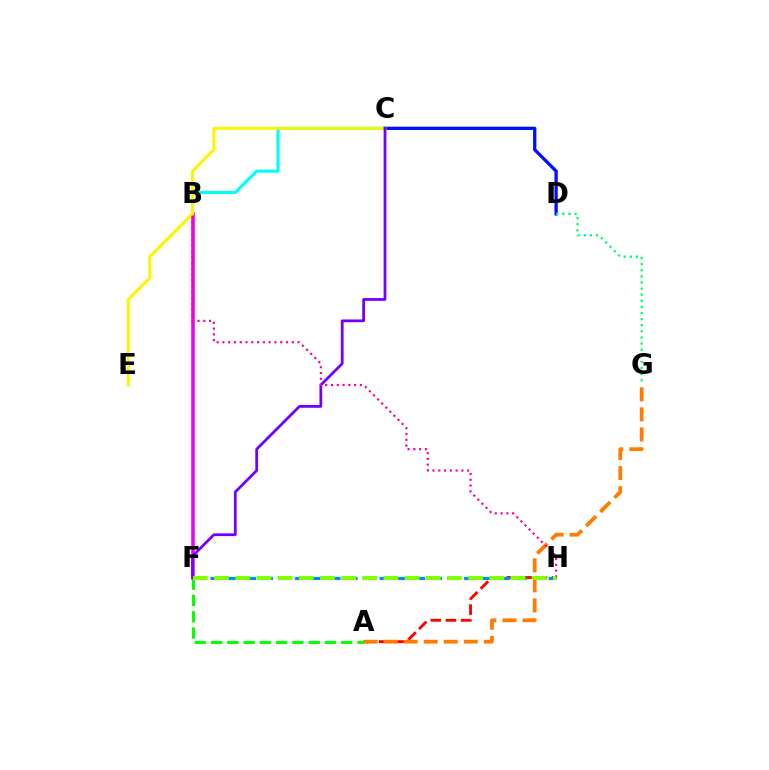{('A', 'H'): [{'color': '#ff0000', 'line_style': 'dashed', 'thickness': 2.06}], ('A', 'F'): [{'color': '#08ff00', 'line_style': 'dashed', 'thickness': 2.21}], ('B', 'C'): [{'color': '#00fff6', 'line_style': 'solid', 'thickness': 2.25}], ('C', 'D'): [{'color': '#0010ff', 'line_style': 'solid', 'thickness': 2.38}], ('D', 'G'): [{'color': '#00ff74', 'line_style': 'dotted', 'thickness': 1.66}], ('A', 'G'): [{'color': '#ff7c00', 'line_style': 'dashed', 'thickness': 2.72}], ('B', 'F'): [{'color': '#ee00ff', 'line_style': 'solid', 'thickness': 2.56}], ('C', 'E'): [{'color': '#fcf500', 'line_style': 'solid', 'thickness': 2.19}], ('F', 'H'): [{'color': '#008cff', 'line_style': 'dashed', 'thickness': 2.3}, {'color': '#84ff00', 'line_style': 'dashed', 'thickness': 2.88}], ('C', 'F'): [{'color': '#7200ff', 'line_style': 'solid', 'thickness': 1.99}], ('B', 'H'): [{'color': '#ff0094', 'line_style': 'dotted', 'thickness': 1.57}]}